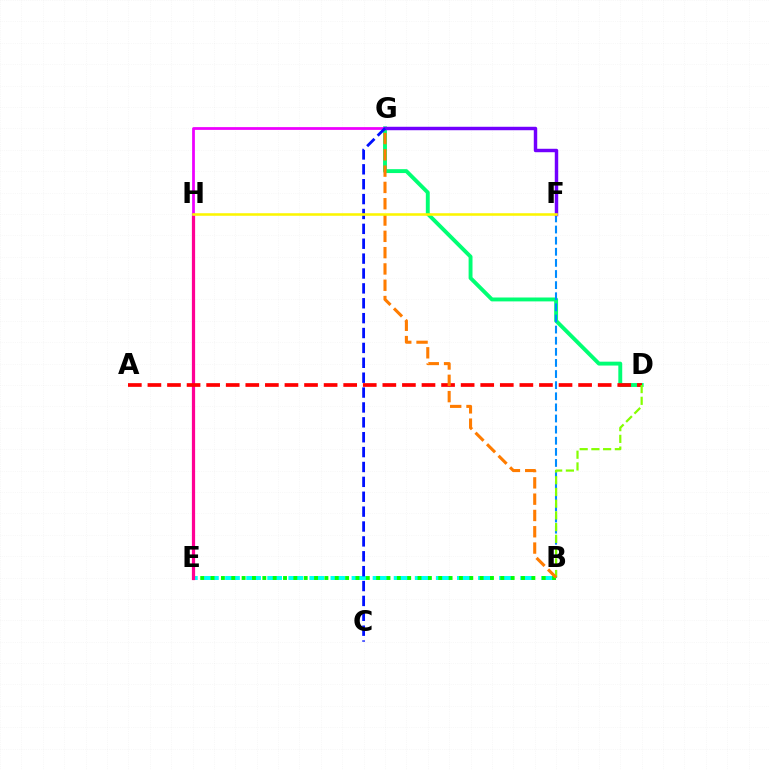{('D', 'G'): [{'color': '#00ff74', 'line_style': 'solid', 'thickness': 2.81}], ('B', 'E'): [{'color': '#00fff6', 'line_style': 'dashed', 'thickness': 2.86}, {'color': '#08ff00', 'line_style': 'dotted', 'thickness': 2.81}], ('B', 'F'): [{'color': '#008cff', 'line_style': 'dashed', 'thickness': 1.51}], ('E', 'H'): [{'color': '#ff0094', 'line_style': 'solid', 'thickness': 2.33}], ('A', 'D'): [{'color': '#ff0000', 'line_style': 'dashed', 'thickness': 2.66}], ('B', 'D'): [{'color': '#84ff00', 'line_style': 'dashed', 'thickness': 1.59}], ('G', 'H'): [{'color': '#ee00ff', 'line_style': 'solid', 'thickness': 1.99}], ('B', 'G'): [{'color': '#ff7c00', 'line_style': 'dashed', 'thickness': 2.21}], ('F', 'G'): [{'color': '#7200ff', 'line_style': 'solid', 'thickness': 2.48}], ('C', 'G'): [{'color': '#0010ff', 'line_style': 'dashed', 'thickness': 2.02}], ('F', 'H'): [{'color': '#fcf500', 'line_style': 'solid', 'thickness': 1.84}]}